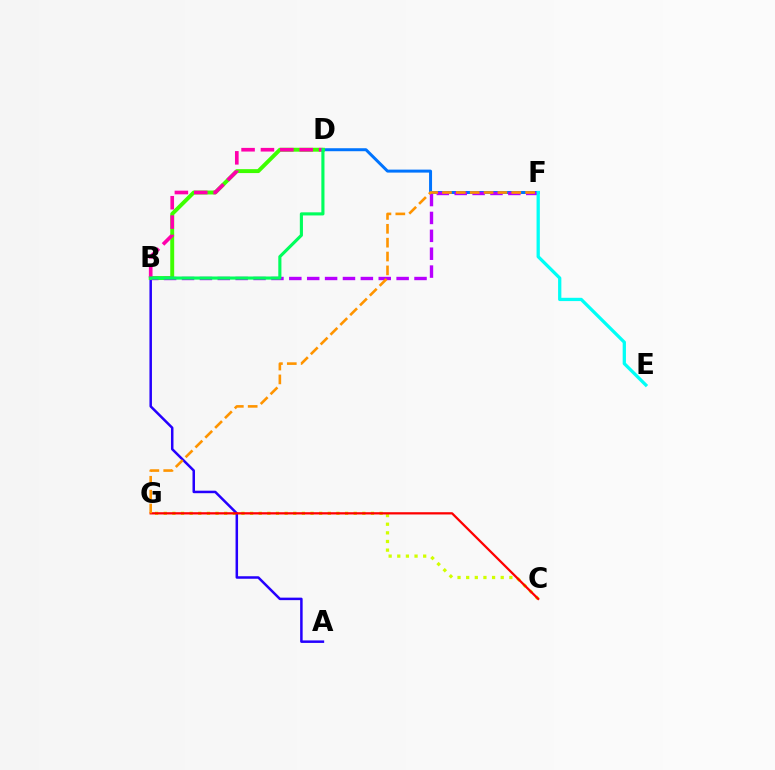{('C', 'G'): [{'color': '#d1ff00', 'line_style': 'dotted', 'thickness': 2.35}, {'color': '#ff0000', 'line_style': 'solid', 'thickness': 1.62}], ('D', 'F'): [{'color': '#0074ff', 'line_style': 'solid', 'thickness': 2.15}], ('A', 'B'): [{'color': '#2500ff', 'line_style': 'solid', 'thickness': 1.8}], ('B', 'D'): [{'color': '#3dff00', 'line_style': 'solid', 'thickness': 2.83}, {'color': '#ff00ac', 'line_style': 'dashed', 'thickness': 2.63}, {'color': '#00ff5c', 'line_style': 'solid', 'thickness': 2.25}], ('B', 'F'): [{'color': '#b900ff', 'line_style': 'dashed', 'thickness': 2.43}], ('F', 'G'): [{'color': '#ff9400', 'line_style': 'dashed', 'thickness': 1.88}], ('E', 'F'): [{'color': '#00fff6', 'line_style': 'solid', 'thickness': 2.35}]}